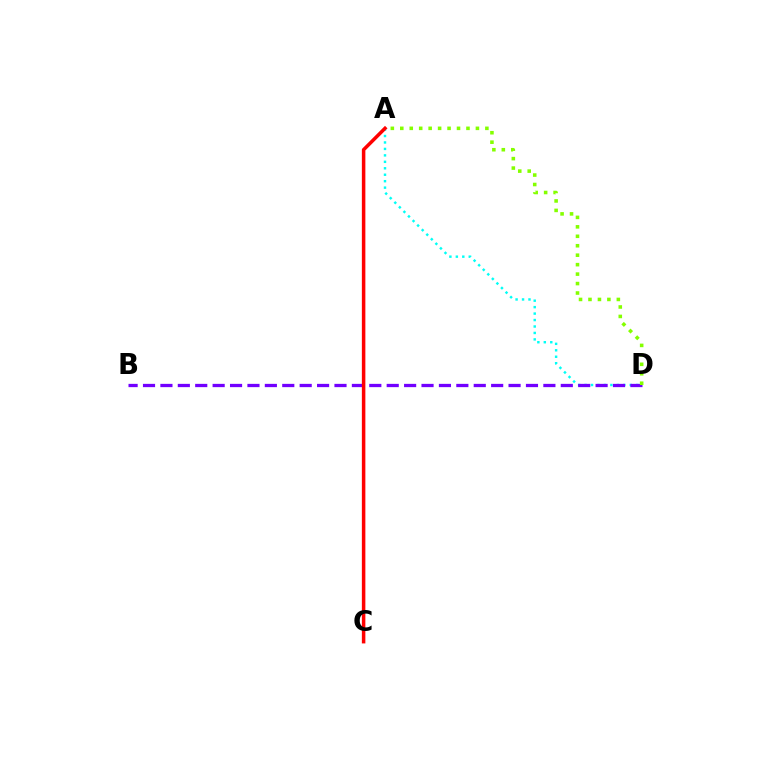{('A', 'D'): [{'color': '#00fff6', 'line_style': 'dotted', 'thickness': 1.75}, {'color': '#84ff00', 'line_style': 'dotted', 'thickness': 2.57}], ('B', 'D'): [{'color': '#7200ff', 'line_style': 'dashed', 'thickness': 2.36}], ('A', 'C'): [{'color': '#ff0000', 'line_style': 'solid', 'thickness': 2.53}]}